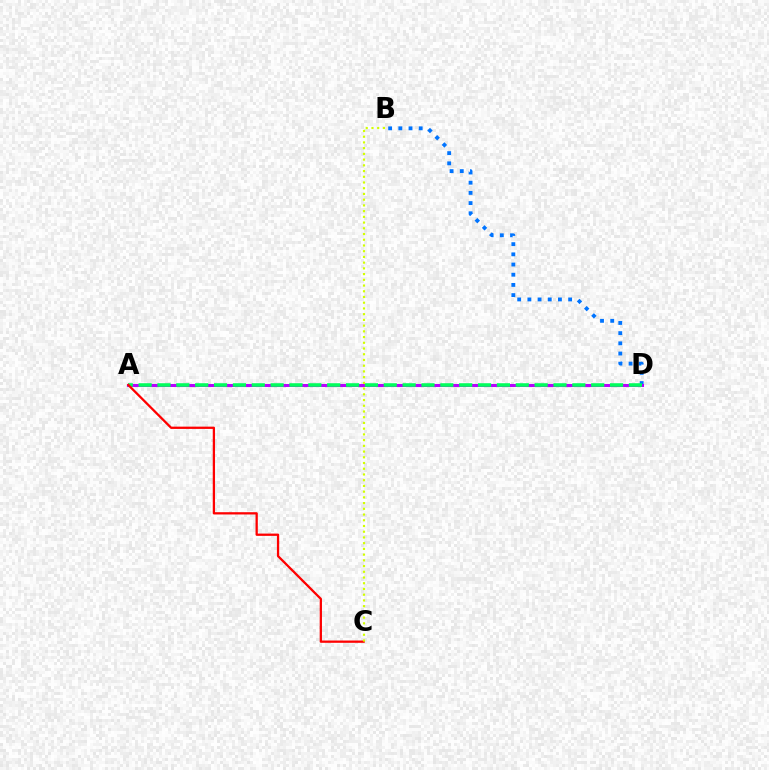{('B', 'D'): [{'color': '#0074ff', 'line_style': 'dotted', 'thickness': 2.77}], ('A', 'D'): [{'color': '#b900ff', 'line_style': 'solid', 'thickness': 2.19}, {'color': '#00ff5c', 'line_style': 'dashed', 'thickness': 2.56}], ('A', 'C'): [{'color': '#ff0000', 'line_style': 'solid', 'thickness': 1.64}], ('B', 'C'): [{'color': '#d1ff00', 'line_style': 'dotted', 'thickness': 1.56}]}